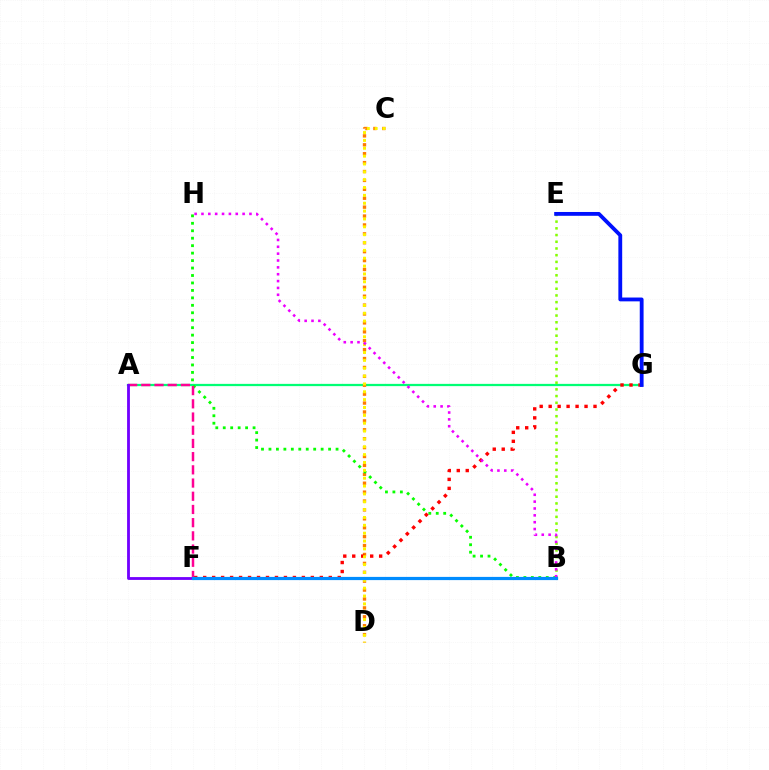{('A', 'G'): [{'color': '#00ff74', 'line_style': 'solid', 'thickness': 1.62}], ('B', 'F'): [{'color': '#00fff6', 'line_style': 'dotted', 'thickness': 1.83}, {'color': '#008cff', 'line_style': 'solid', 'thickness': 2.3}], ('C', 'D'): [{'color': '#ff7c00', 'line_style': 'dotted', 'thickness': 2.42}, {'color': '#fcf500', 'line_style': 'dotted', 'thickness': 2.13}], ('B', 'H'): [{'color': '#08ff00', 'line_style': 'dotted', 'thickness': 2.03}, {'color': '#ee00ff', 'line_style': 'dotted', 'thickness': 1.86}], ('F', 'G'): [{'color': '#ff0000', 'line_style': 'dotted', 'thickness': 2.44}], ('A', 'F'): [{'color': '#ff0094', 'line_style': 'dashed', 'thickness': 1.79}, {'color': '#7200ff', 'line_style': 'solid', 'thickness': 2.03}], ('B', 'E'): [{'color': '#84ff00', 'line_style': 'dotted', 'thickness': 1.82}], ('E', 'G'): [{'color': '#0010ff', 'line_style': 'solid', 'thickness': 2.75}]}